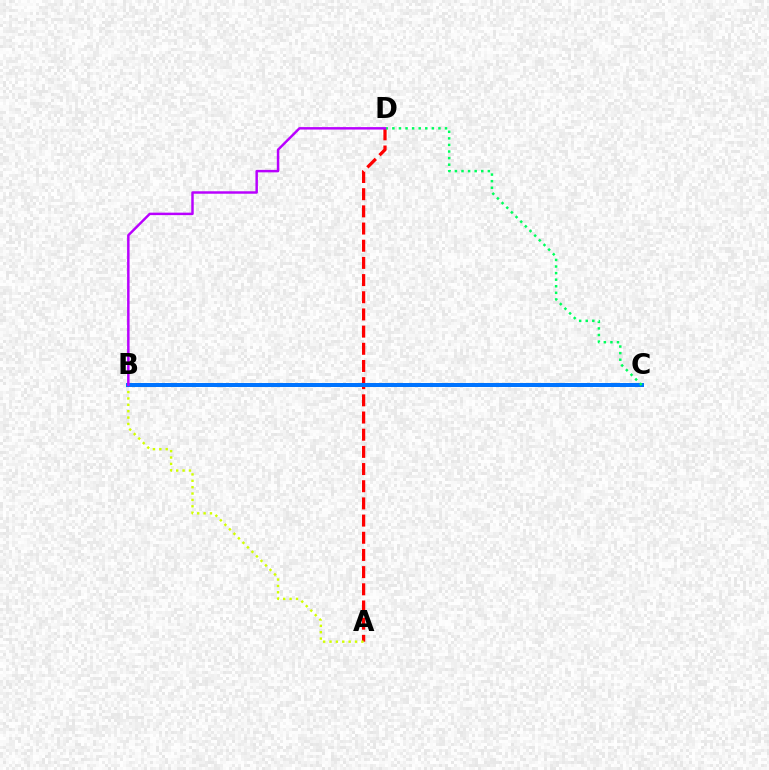{('A', 'D'): [{'color': '#ff0000', 'line_style': 'dashed', 'thickness': 2.33}], ('A', 'B'): [{'color': '#d1ff00', 'line_style': 'dotted', 'thickness': 1.73}], ('B', 'C'): [{'color': '#0074ff', 'line_style': 'solid', 'thickness': 2.87}], ('C', 'D'): [{'color': '#00ff5c', 'line_style': 'dotted', 'thickness': 1.79}], ('B', 'D'): [{'color': '#b900ff', 'line_style': 'solid', 'thickness': 1.77}]}